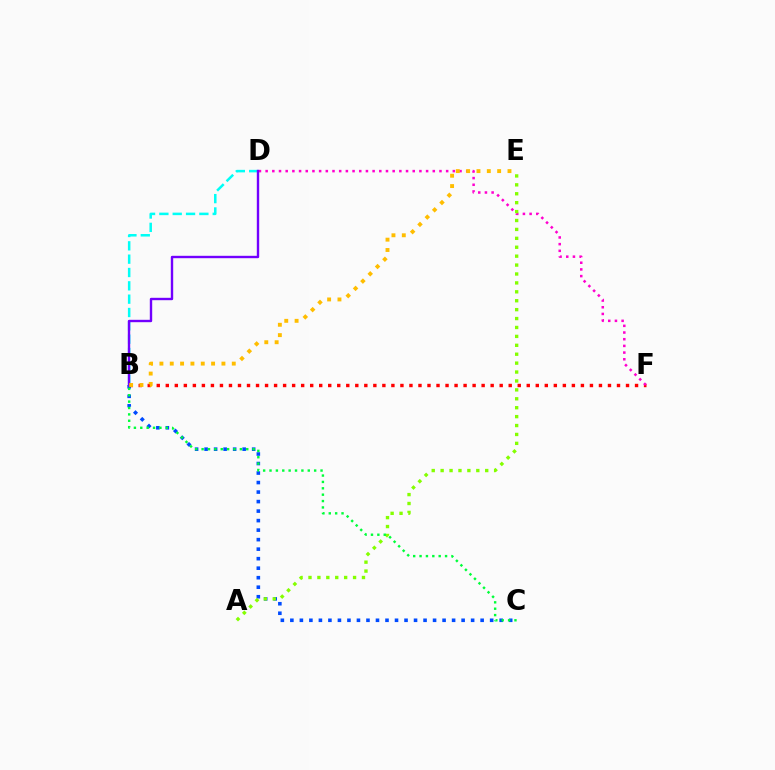{('B', 'D'): [{'color': '#00fff6', 'line_style': 'dashed', 'thickness': 1.81}, {'color': '#7200ff', 'line_style': 'solid', 'thickness': 1.72}], ('B', 'C'): [{'color': '#004bff', 'line_style': 'dotted', 'thickness': 2.58}, {'color': '#00ff39', 'line_style': 'dotted', 'thickness': 1.73}], ('B', 'F'): [{'color': '#ff0000', 'line_style': 'dotted', 'thickness': 2.45}], ('D', 'F'): [{'color': '#ff00cf', 'line_style': 'dotted', 'thickness': 1.82}], ('A', 'E'): [{'color': '#84ff00', 'line_style': 'dotted', 'thickness': 2.42}], ('B', 'E'): [{'color': '#ffbd00', 'line_style': 'dotted', 'thickness': 2.81}]}